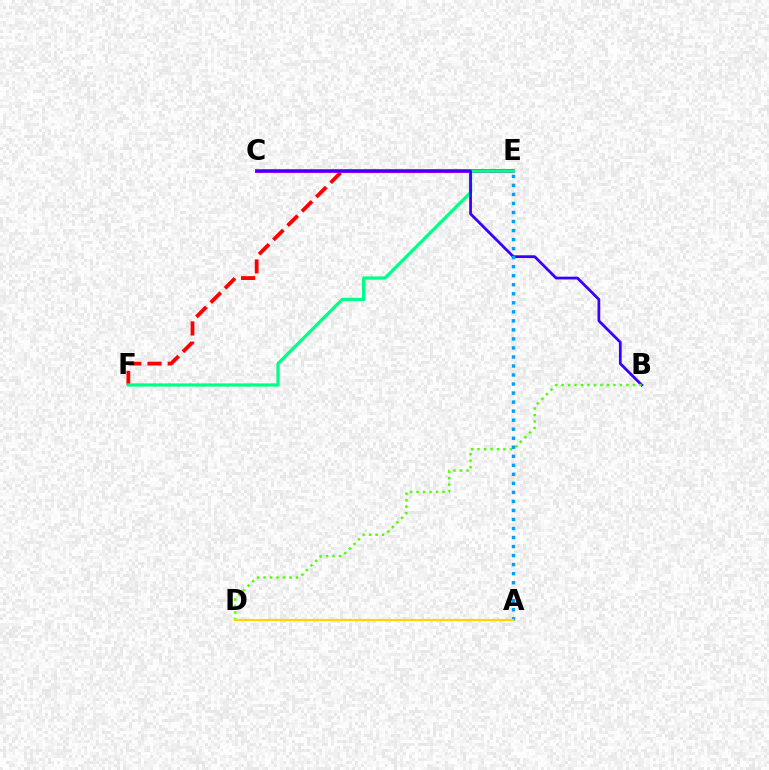{('E', 'F'): [{'color': '#ff0000', 'line_style': 'dashed', 'thickness': 2.75}, {'color': '#00ff86', 'line_style': 'solid', 'thickness': 2.34}], ('C', 'E'): [{'color': '#ff00ed', 'line_style': 'solid', 'thickness': 2.78}], ('B', 'C'): [{'color': '#3700ff', 'line_style': 'solid', 'thickness': 1.99}], ('B', 'D'): [{'color': '#4fff00', 'line_style': 'dotted', 'thickness': 1.76}], ('A', 'E'): [{'color': '#009eff', 'line_style': 'dotted', 'thickness': 2.45}], ('A', 'D'): [{'color': '#ffd500', 'line_style': 'solid', 'thickness': 1.59}]}